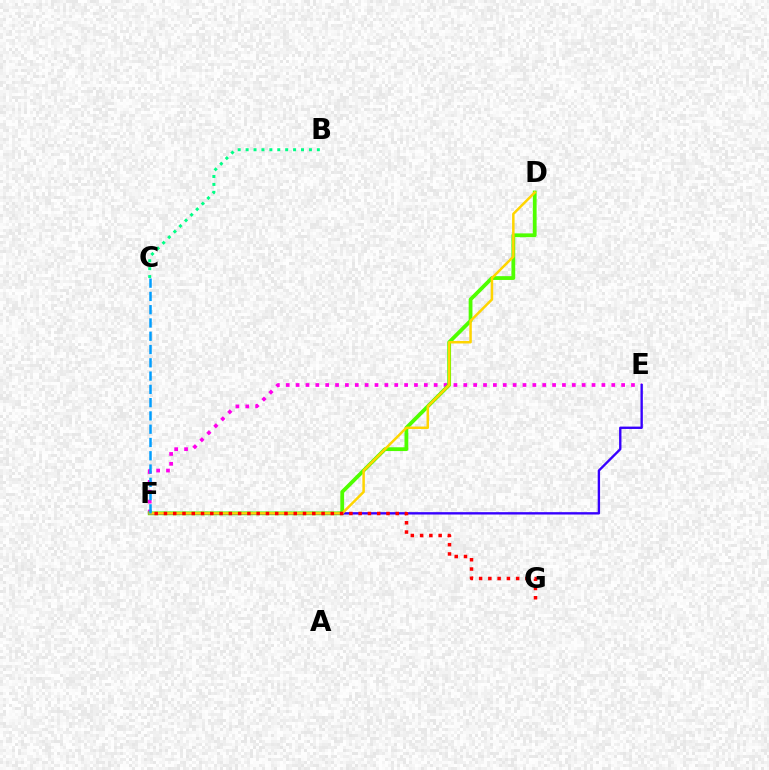{('E', 'F'): [{'color': '#ff00ed', 'line_style': 'dotted', 'thickness': 2.68}, {'color': '#3700ff', 'line_style': 'solid', 'thickness': 1.7}], ('B', 'C'): [{'color': '#00ff86', 'line_style': 'dotted', 'thickness': 2.15}], ('D', 'F'): [{'color': '#4fff00', 'line_style': 'solid', 'thickness': 2.73}, {'color': '#ffd500', 'line_style': 'solid', 'thickness': 1.8}], ('F', 'G'): [{'color': '#ff0000', 'line_style': 'dotted', 'thickness': 2.52}], ('C', 'F'): [{'color': '#009eff', 'line_style': 'dashed', 'thickness': 1.8}]}